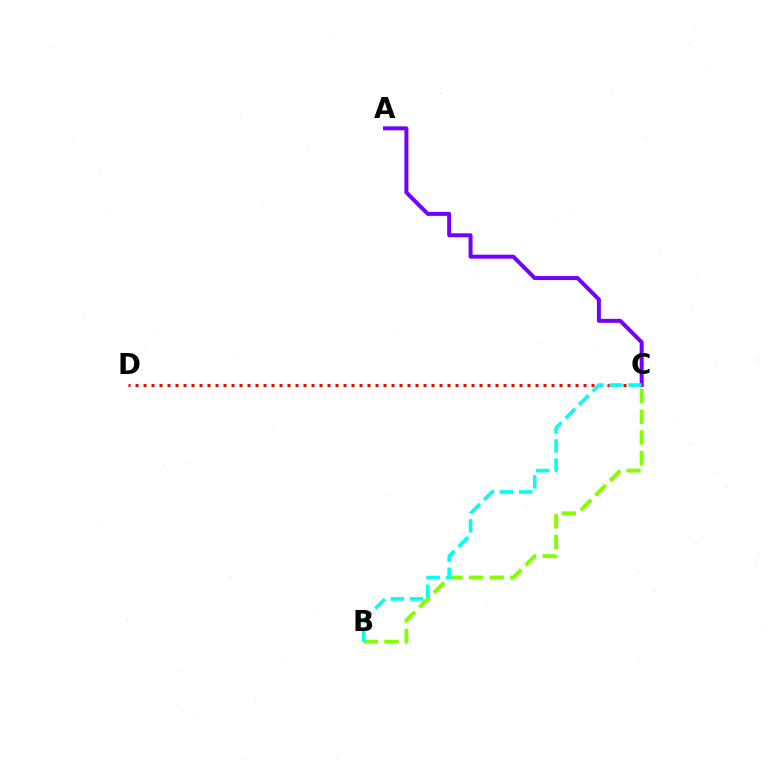{('A', 'C'): [{'color': '#7200ff', 'line_style': 'solid', 'thickness': 2.86}], ('C', 'D'): [{'color': '#ff0000', 'line_style': 'dotted', 'thickness': 2.17}], ('B', 'C'): [{'color': '#84ff00', 'line_style': 'dashed', 'thickness': 2.8}, {'color': '#00fff6', 'line_style': 'dashed', 'thickness': 2.6}]}